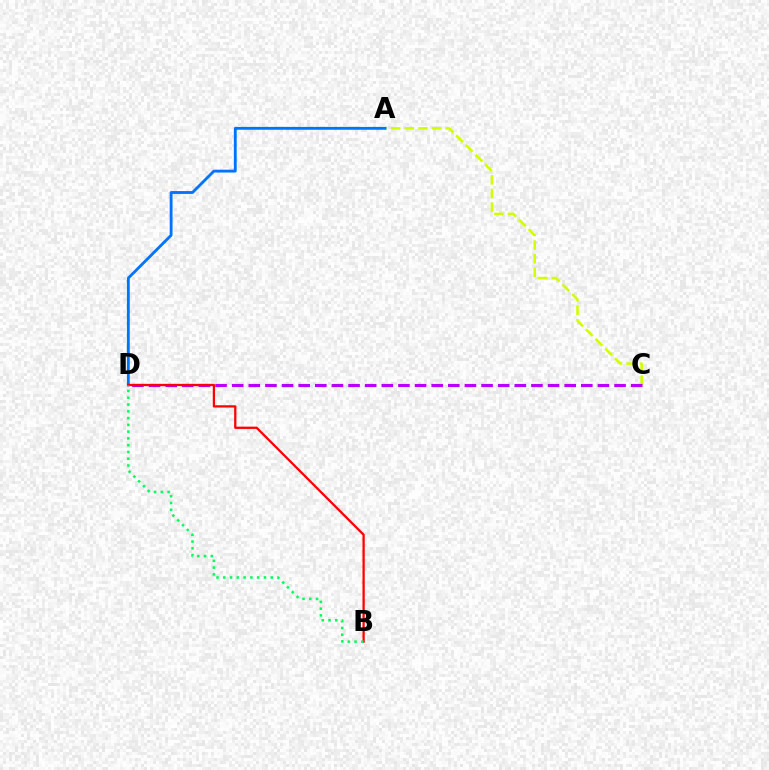{('A', 'C'): [{'color': '#d1ff00', 'line_style': 'dashed', 'thickness': 1.85}], ('A', 'D'): [{'color': '#0074ff', 'line_style': 'solid', 'thickness': 2.05}], ('C', 'D'): [{'color': '#b900ff', 'line_style': 'dashed', 'thickness': 2.26}], ('B', 'D'): [{'color': '#ff0000', 'line_style': 'solid', 'thickness': 1.63}, {'color': '#00ff5c', 'line_style': 'dotted', 'thickness': 1.84}]}